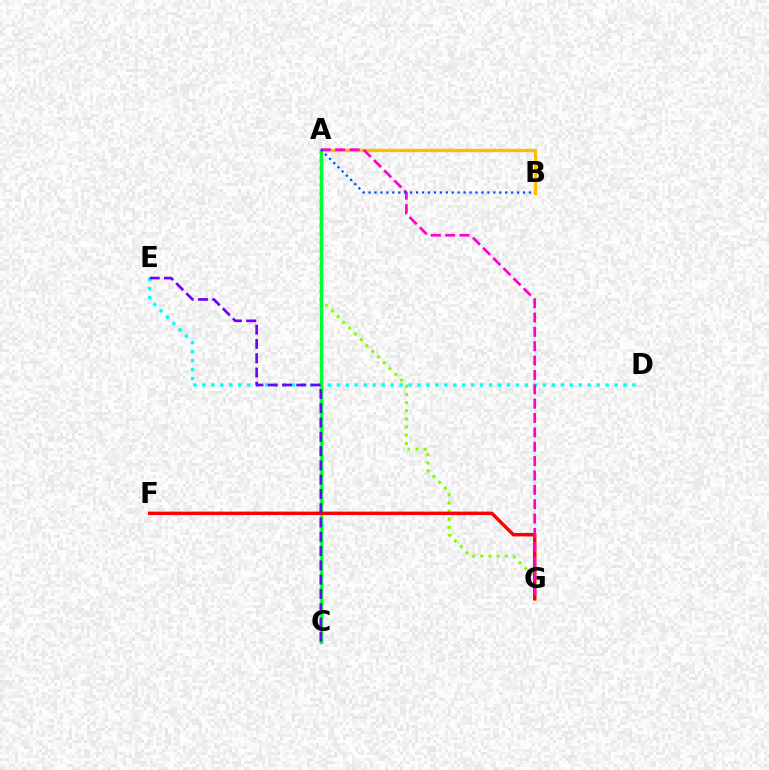{('D', 'E'): [{'color': '#00fff6', 'line_style': 'dotted', 'thickness': 2.43}], ('A', 'G'): [{'color': '#84ff00', 'line_style': 'dotted', 'thickness': 2.22}, {'color': '#ff00cf', 'line_style': 'dashed', 'thickness': 1.95}], ('A', 'C'): [{'color': '#00ff39', 'line_style': 'solid', 'thickness': 2.45}], ('F', 'G'): [{'color': '#ff0000', 'line_style': 'solid', 'thickness': 2.47}], ('A', 'B'): [{'color': '#ffbd00', 'line_style': 'solid', 'thickness': 2.38}, {'color': '#004bff', 'line_style': 'dotted', 'thickness': 1.61}], ('C', 'E'): [{'color': '#7200ff', 'line_style': 'dashed', 'thickness': 1.94}]}